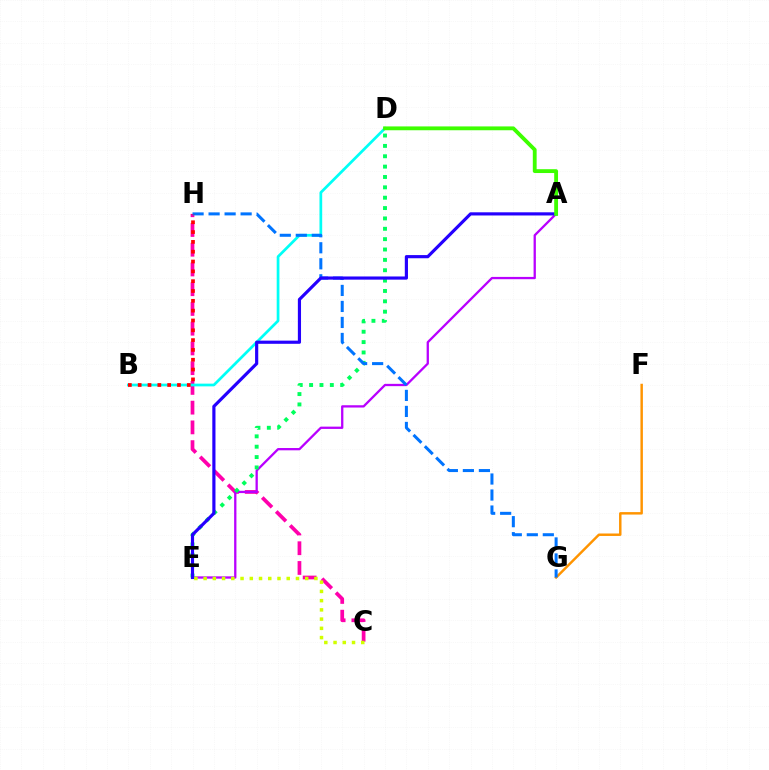{('C', 'H'): [{'color': '#ff00ac', 'line_style': 'dashed', 'thickness': 2.68}], ('F', 'G'): [{'color': '#ff9400', 'line_style': 'solid', 'thickness': 1.77}], ('A', 'E'): [{'color': '#b900ff', 'line_style': 'solid', 'thickness': 1.65}, {'color': '#2500ff', 'line_style': 'solid', 'thickness': 2.28}], ('D', 'E'): [{'color': '#00ff5c', 'line_style': 'dotted', 'thickness': 2.82}], ('B', 'D'): [{'color': '#00fff6', 'line_style': 'solid', 'thickness': 1.96}], ('G', 'H'): [{'color': '#0074ff', 'line_style': 'dashed', 'thickness': 2.18}], ('C', 'E'): [{'color': '#d1ff00', 'line_style': 'dotted', 'thickness': 2.51}], ('B', 'H'): [{'color': '#ff0000', 'line_style': 'dotted', 'thickness': 2.67}], ('A', 'D'): [{'color': '#3dff00', 'line_style': 'solid', 'thickness': 2.76}]}